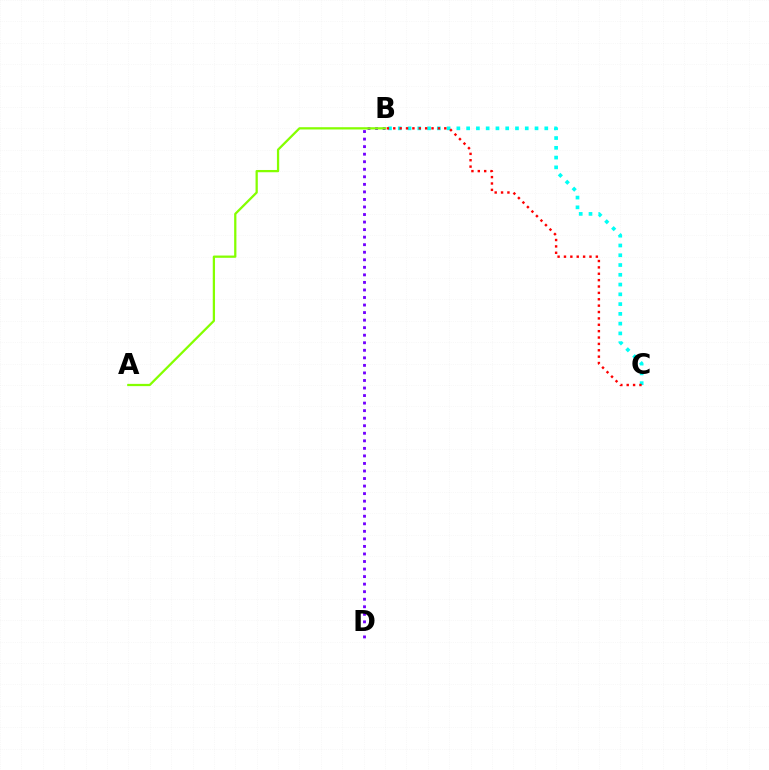{('B', 'C'): [{'color': '#00fff6', 'line_style': 'dotted', 'thickness': 2.65}, {'color': '#ff0000', 'line_style': 'dotted', 'thickness': 1.73}], ('B', 'D'): [{'color': '#7200ff', 'line_style': 'dotted', 'thickness': 2.05}], ('A', 'B'): [{'color': '#84ff00', 'line_style': 'solid', 'thickness': 1.63}]}